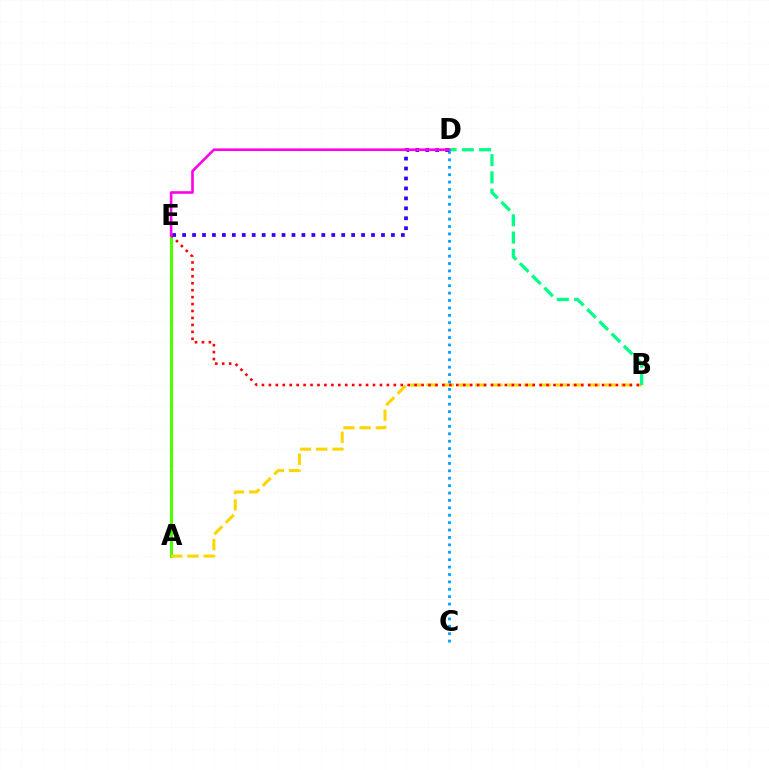{('A', 'E'): [{'color': '#4fff00', 'line_style': 'solid', 'thickness': 2.24}], ('A', 'B'): [{'color': '#ffd500', 'line_style': 'dashed', 'thickness': 2.2}], ('B', 'E'): [{'color': '#ff0000', 'line_style': 'dotted', 'thickness': 1.89}], ('C', 'D'): [{'color': '#009eff', 'line_style': 'dotted', 'thickness': 2.01}], ('B', 'D'): [{'color': '#00ff86', 'line_style': 'dashed', 'thickness': 2.34}], ('D', 'E'): [{'color': '#3700ff', 'line_style': 'dotted', 'thickness': 2.7}, {'color': '#ff00ed', 'line_style': 'solid', 'thickness': 1.89}]}